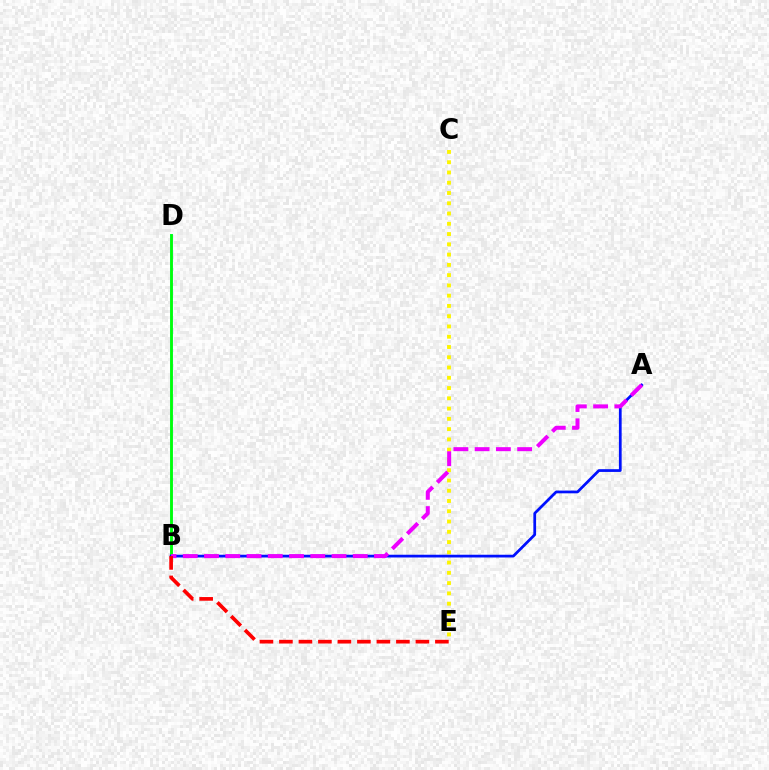{('C', 'E'): [{'color': '#fcf500', 'line_style': 'dotted', 'thickness': 2.79}], ('B', 'D'): [{'color': '#00fff6', 'line_style': 'solid', 'thickness': 2.17}, {'color': '#08ff00', 'line_style': 'solid', 'thickness': 1.95}], ('A', 'B'): [{'color': '#0010ff', 'line_style': 'solid', 'thickness': 1.97}, {'color': '#ee00ff', 'line_style': 'dashed', 'thickness': 2.89}], ('B', 'E'): [{'color': '#ff0000', 'line_style': 'dashed', 'thickness': 2.65}]}